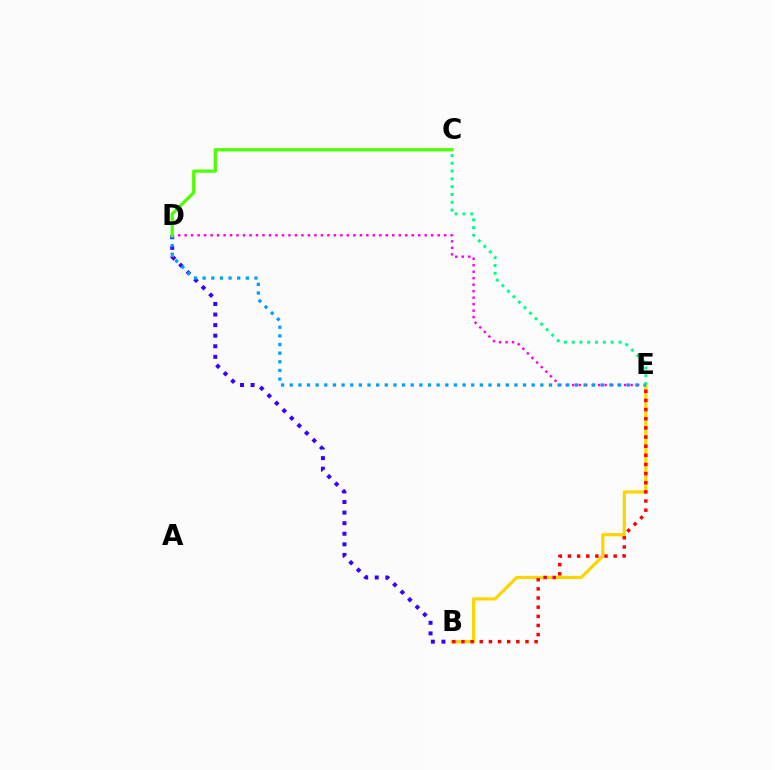{('B', 'E'): [{'color': '#ffd500', 'line_style': 'solid', 'thickness': 2.32}, {'color': '#ff0000', 'line_style': 'dotted', 'thickness': 2.48}], ('B', 'D'): [{'color': '#3700ff', 'line_style': 'dotted', 'thickness': 2.87}], ('D', 'E'): [{'color': '#ff00ed', 'line_style': 'dotted', 'thickness': 1.76}, {'color': '#009eff', 'line_style': 'dotted', 'thickness': 2.35}], ('C', 'E'): [{'color': '#00ff86', 'line_style': 'dotted', 'thickness': 2.12}], ('C', 'D'): [{'color': '#4fff00', 'line_style': 'solid', 'thickness': 2.35}]}